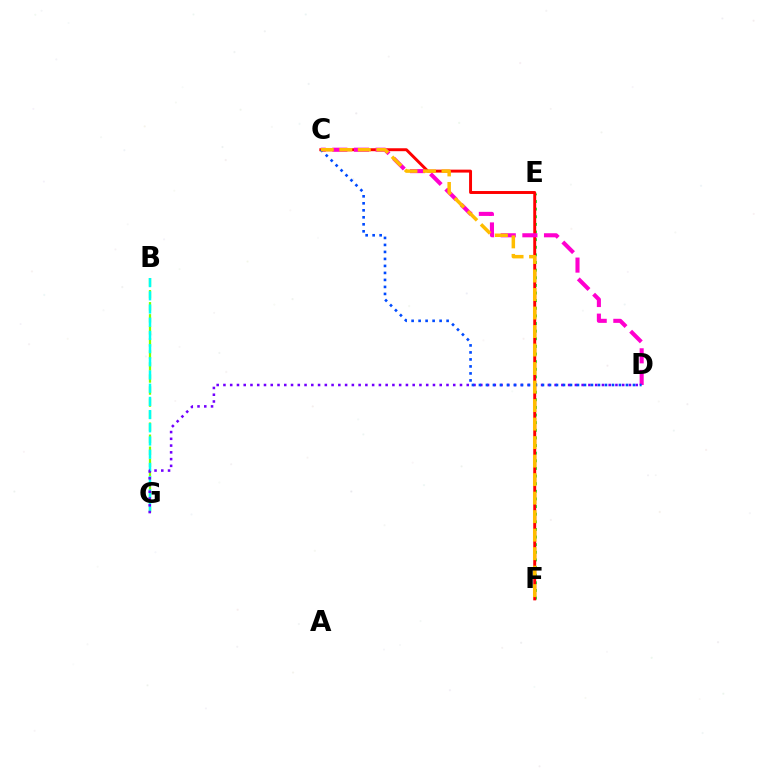{('E', 'F'): [{'color': '#00ff39', 'line_style': 'dotted', 'thickness': 2.07}], ('B', 'G'): [{'color': '#84ff00', 'line_style': 'dashed', 'thickness': 1.64}, {'color': '#00fff6', 'line_style': 'dashed', 'thickness': 1.79}], ('C', 'F'): [{'color': '#ff0000', 'line_style': 'solid', 'thickness': 2.12}, {'color': '#ffbd00', 'line_style': 'dashed', 'thickness': 2.51}], ('C', 'D'): [{'color': '#ff00cf', 'line_style': 'dashed', 'thickness': 2.94}, {'color': '#004bff', 'line_style': 'dotted', 'thickness': 1.9}], ('D', 'G'): [{'color': '#7200ff', 'line_style': 'dotted', 'thickness': 1.84}]}